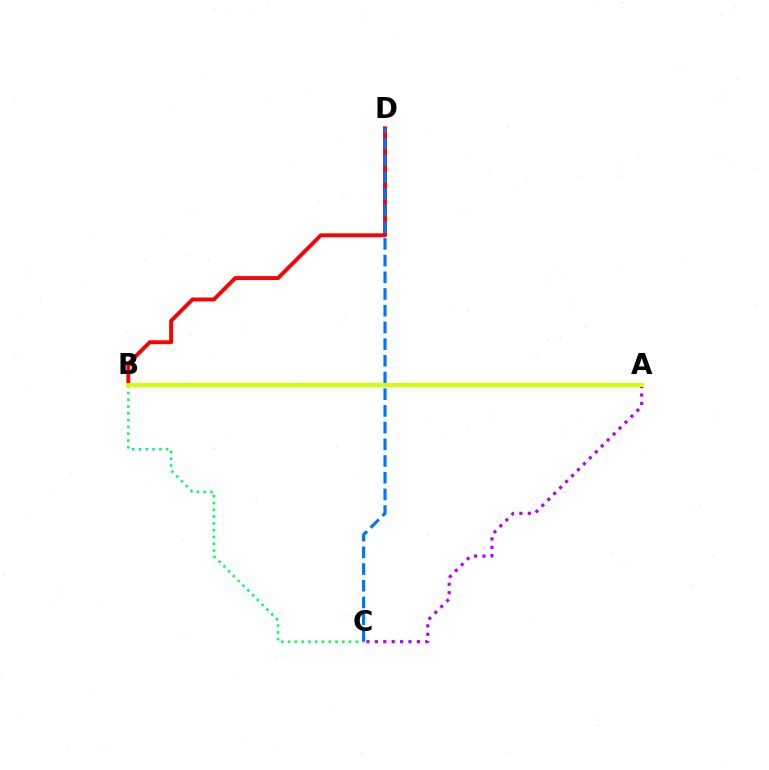{('B', 'C'): [{'color': '#00ff5c', 'line_style': 'dotted', 'thickness': 1.84}], ('B', 'D'): [{'color': '#ff0000', 'line_style': 'solid', 'thickness': 2.81}], ('C', 'D'): [{'color': '#0074ff', 'line_style': 'dashed', 'thickness': 2.27}], ('A', 'C'): [{'color': '#b900ff', 'line_style': 'dotted', 'thickness': 2.28}], ('A', 'B'): [{'color': '#d1ff00', 'line_style': 'solid', 'thickness': 2.87}]}